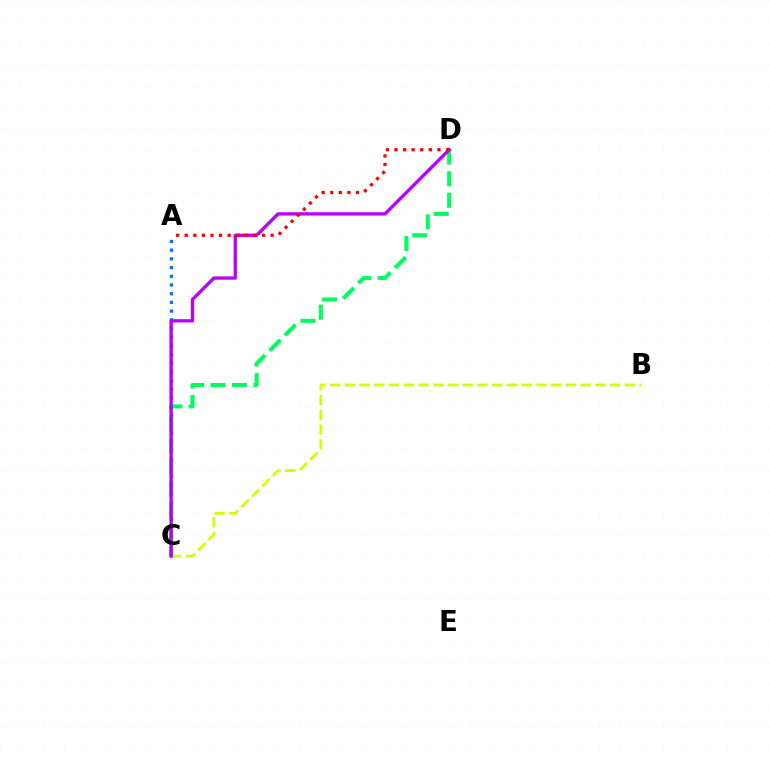{('B', 'C'): [{'color': '#d1ff00', 'line_style': 'dashed', 'thickness': 2.0}], ('A', 'C'): [{'color': '#0074ff', 'line_style': 'dotted', 'thickness': 2.37}], ('C', 'D'): [{'color': '#00ff5c', 'line_style': 'dashed', 'thickness': 2.92}, {'color': '#b900ff', 'line_style': 'solid', 'thickness': 2.4}], ('A', 'D'): [{'color': '#ff0000', 'line_style': 'dotted', 'thickness': 2.33}]}